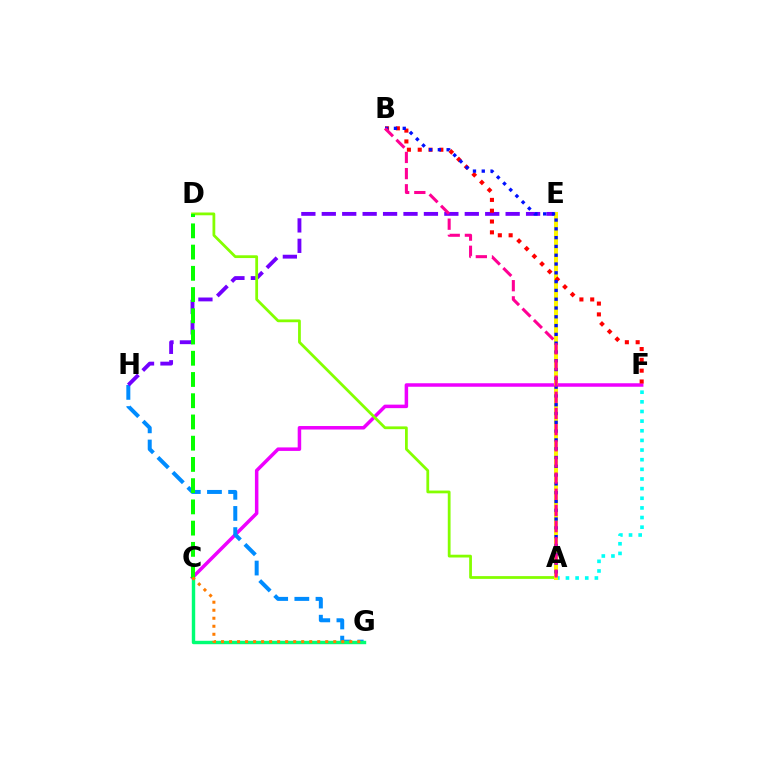{('C', 'F'): [{'color': '#ee00ff', 'line_style': 'solid', 'thickness': 2.52}], ('G', 'H'): [{'color': '#008cff', 'line_style': 'dashed', 'thickness': 2.87}], ('E', 'H'): [{'color': '#7200ff', 'line_style': 'dashed', 'thickness': 2.78}], ('A', 'D'): [{'color': '#84ff00', 'line_style': 'solid', 'thickness': 2.0}], ('C', 'G'): [{'color': '#00ff74', 'line_style': 'solid', 'thickness': 2.46}, {'color': '#ff7c00', 'line_style': 'dotted', 'thickness': 2.18}], ('C', 'D'): [{'color': '#08ff00', 'line_style': 'dashed', 'thickness': 2.88}], ('A', 'F'): [{'color': '#00fff6', 'line_style': 'dotted', 'thickness': 2.62}], ('A', 'E'): [{'color': '#fcf500', 'line_style': 'solid', 'thickness': 2.89}], ('B', 'F'): [{'color': '#ff0000', 'line_style': 'dotted', 'thickness': 2.94}], ('A', 'B'): [{'color': '#0010ff', 'line_style': 'dotted', 'thickness': 2.39}, {'color': '#ff0094', 'line_style': 'dashed', 'thickness': 2.2}]}